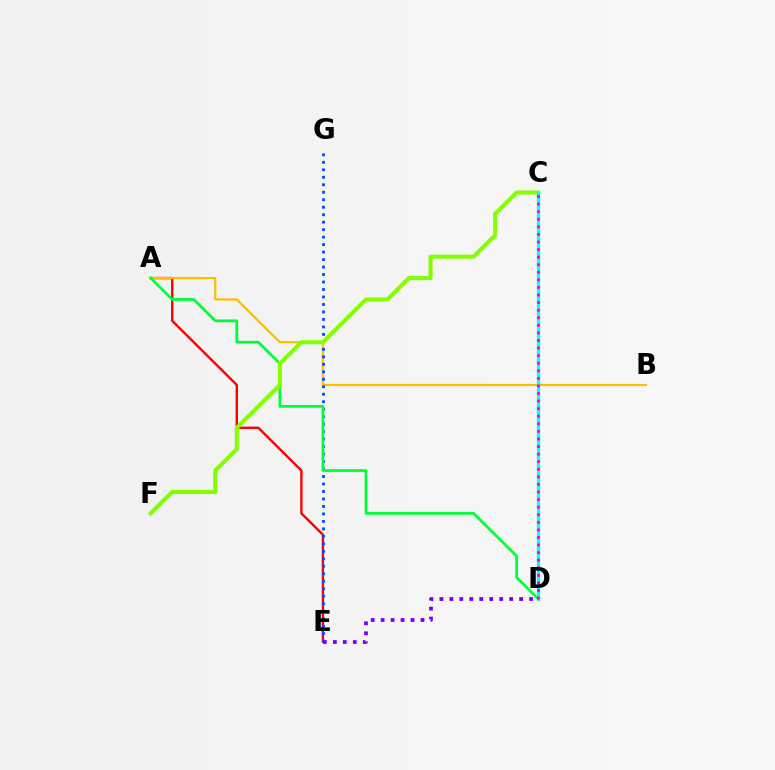{('A', 'E'): [{'color': '#ff0000', 'line_style': 'solid', 'thickness': 1.72}], ('A', 'B'): [{'color': '#ffbd00', 'line_style': 'solid', 'thickness': 1.59}], ('E', 'G'): [{'color': '#004bff', 'line_style': 'dotted', 'thickness': 2.03}], ('A', 'D'): [{'color': '#00ff39', 'line_style': 'solid', 'thickness': 1.99}], ('C', 'F'): [{'color': '#84ff00', 'line_style': 'solid', 'thickness': 2.94}], ('C', 'D'): [{'color': '#00fff6', 'line_style': 'solid', 'thickness': 2.36}, {'color': '#ff00cf', 'line_style': 'dotted', 'thickness': 2.06}], ('D', 'E'): [{'color': '#7200ff', 'line_style': 'dotted', 'thickness': 2.71}]}